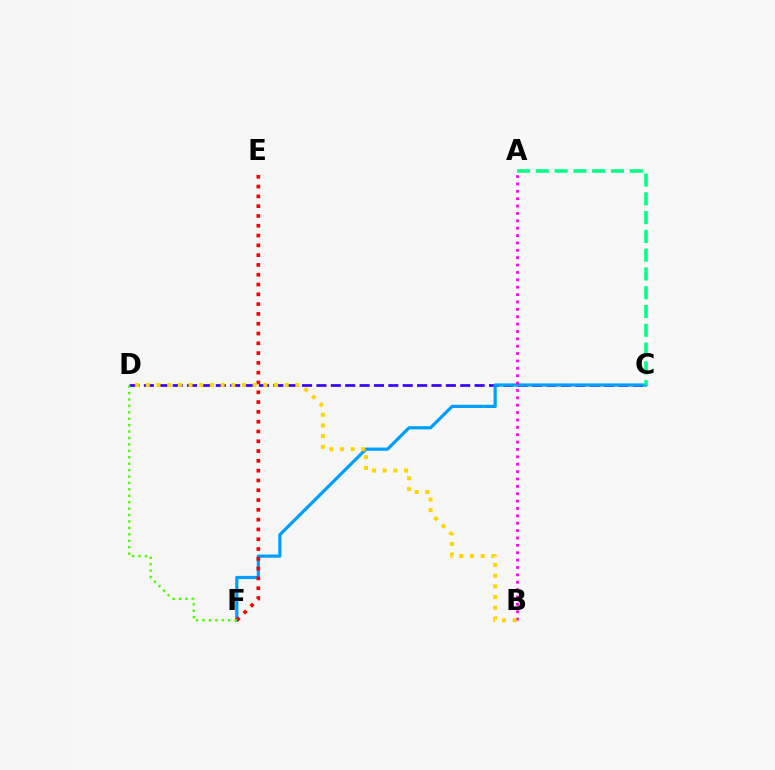{('C', 'D'): [{'color': '#3700ff', 'line_style': 'dashed', 'thickness': 1.95}], ('C', 'F'): [{'color': '#009eff', 'line_style': 'solid', 'thickness': 2.31}], ('A', 'B'): [{'color': '#ff00ed', 'line_style': 'dotted', 'thickness': 2.0}], ('E', 'F'): [{'color': '#ff0000', 'line_style': 'dotted', 'thickness': 2.66}], ('A', 'C'): [{'color': '#00ff86', 'line_style': 'dashed', 'thickness': 2.55}], ('D', 'F'): [{'color': '#4fff00', 'line_style': 'dotted', 'thickness': 1.74}], ('B', 'D'): [{'color': '#ffd500', 'line_style': 'dotted', 'thickness': 2.9}]}